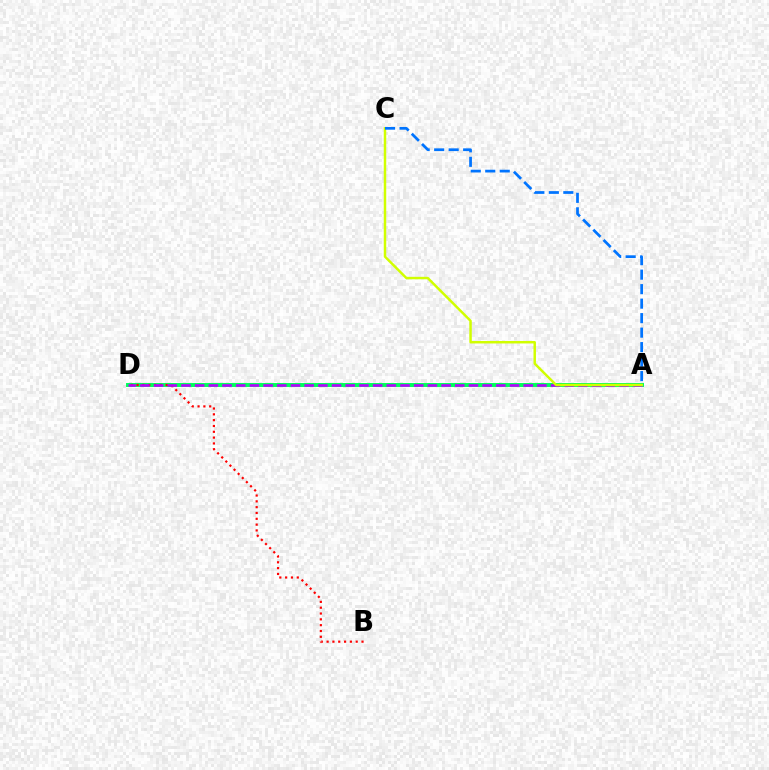{('A', 'D'): [{'color': '#00ff5c', 'line_style': 'solid', 'thickness': 2.84}, {'color': '#b900ff', 'line_style': 'dashed', 'thickness': 1.86}], ('B', 'D'): [{'color': '#ff0000', 'line_style': 'dotted', 'thickness': 1.58}], ('A', 'C'): [{'color': '#d1ff00', 'line_style': 'solid', 'thickness': 1.78}, {'color': '#0074ff', 'line_style': 'dashed', 'thickness': 1.97}]}